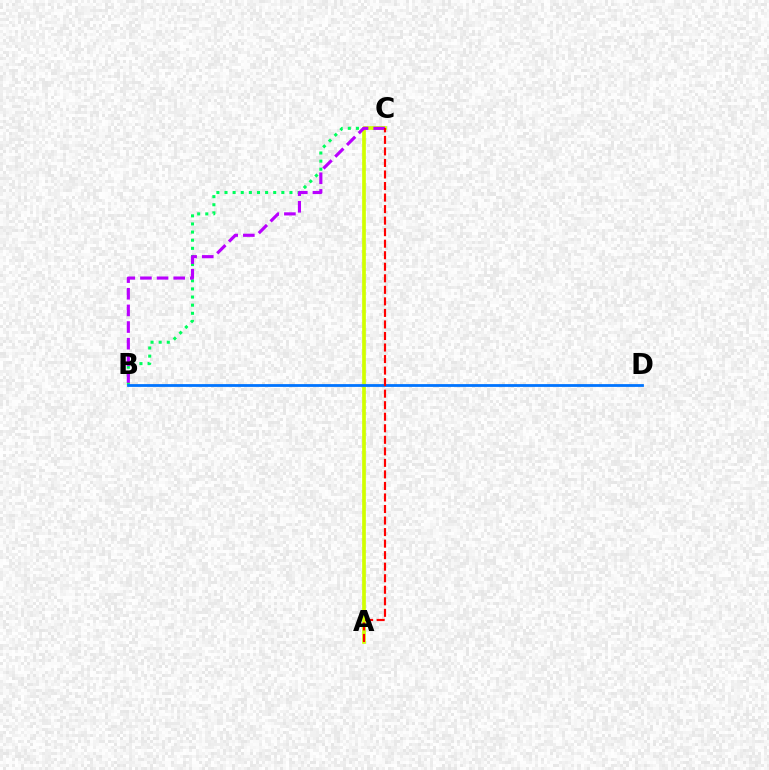{('B', 'C'): [{'color': '#00ff5c', 'line_style': 'dotted', 'thickness': 2.21}, {'color': '#b900ff', 'line_style': 'dashed', 'thickness': 2.26}], ('A', 'C'): [{'color': '#d1ff00', 'line_style': 'solid', 'thickness': 2.66}, {'color': '#ff0000', 'line_style': 'dashed', 'thickness': 1.57}], ('B', 'D'): [{'color': '#0074ff', 'line_style': 'solid', 'thickness': 2.01}]}